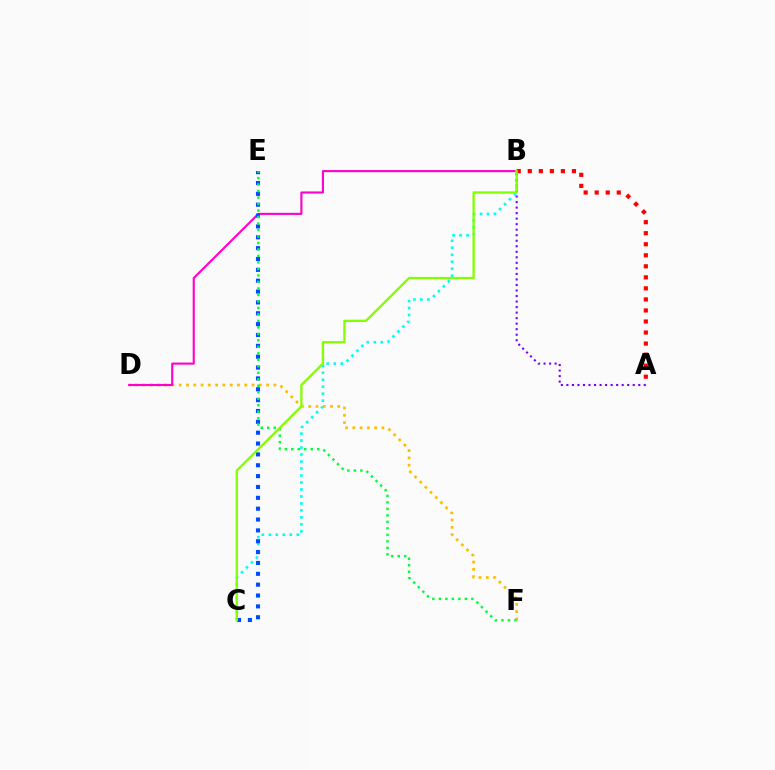{('B', 'C'): [{'color': '#00fff6', 'line_style': 'dotted', 'thickness': 1.9}, {'color': '#84ff00', 'line_style': 'solid', 'thickness': 1.67}], ('D', 'F'): [{'color': '#ffbd00', 'line_style': 'dotted', 'thickness': 1.98}], ('B', 'D'): [{'color': '#ff00cf', 'line_style': 'solid', 'thickness': 1.53}], ('C', 'E'): [{'color': '#004bff', 'line_style': 'dotted', 'thickness': 2.95}], ('A', 'B'): [{'color': '#ff0000', 'line_style': 'dotted', 'thickness': 3.0}, {'color': '#7200ff', 'line_style': 'dotted', 'thickness': 1.5}], ('E', 'F'): [{'color': '#00ff39', 'line_style': 'dotted', 'thickness': 1.76}]}